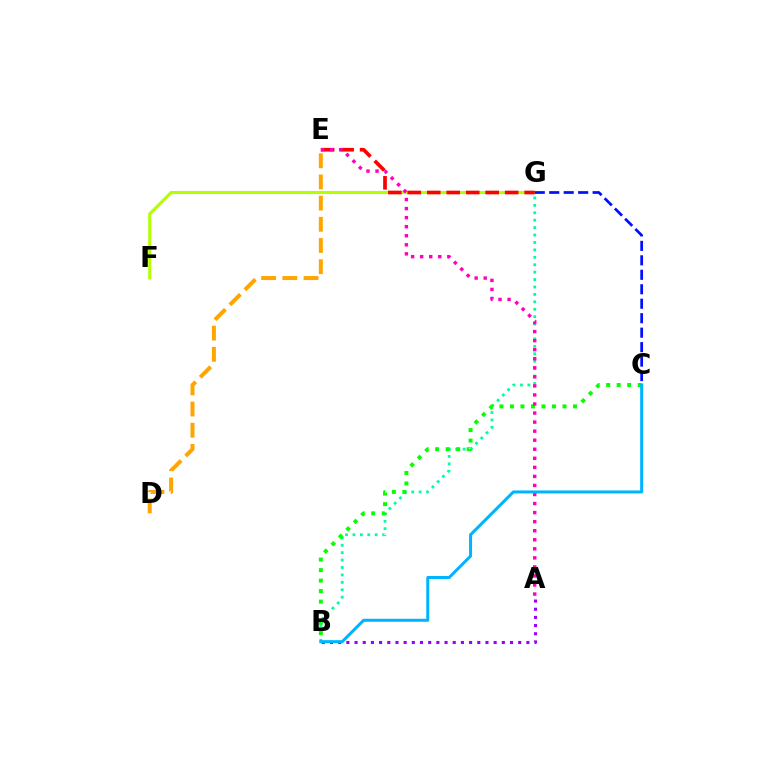{('F', 'G'): [{'color': '#b3ff00', 'line_style': 'solid', 'thickness': 2.2}], ('C', 'G'): [{'color': '#0010ff', 'line_style': 'dashed', 'thickness': 1.97}], ('B', 'G'): [{'color': '#00ff9d', 'line_style': 'dotted', 'thickness': 2.02}], ('A', 'B'): [{'color': '#9b00ff', 'line_style': 'dotted', 'thickness': 2.22}], ('B', 'C'): [{'color': '#08ff00', 'line_style': 'dotted', 'thickness': 2.85}, {'color': '#00b5ff', 'line_style': 'solid', 'thickness': 2.18}], ('E', 'G'): [{'color': '#ff0000', 'line_style': 'dashed', 'thickness': 2.65}], ('A', 'E'): [{'color': '#ff00bd', 'line_style': 'dotted', 'thickness': 2.46}], ('D', 'E'): [{'color': '#ffa500', 'line_style': 'dashed', 'thickness': 2.88}]}